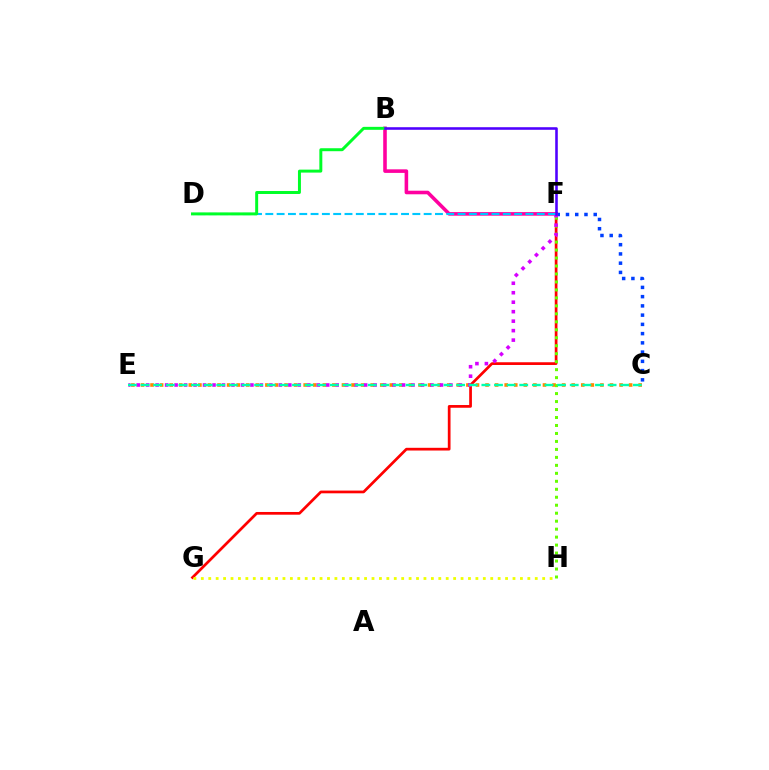{('C', 'F'): [{'color': '#003fff', 'line_style': 'dotted', 'thickness': 2.51}], ('F', 'G'): [{'color': '#ff0000', 'line_style': 'solid', 'thickness': 1.96}], ('B', 'F'): [{'color': '#ff00a0', 'line_style': 'solid', 'thickness': 2.58}, {'color': '#4f00ff', 'line_style': 'solid', 'thickness': 1.86}], ('C', 'E'): [{'color': '#ff8800', 'line_style': 'dotted', 'thickness': 2.6}, {'color': '#00ffaf', 'line_style': 'dashed', 'thickness': 1.71}], ('F', 'H'): [{'color': '#66ff00', 'line_style': 'dotted', 'thickness': 2.17}], ('E', 'F'): [{'color': '#d600ff', 'line_style': 'dotted', 'thickness': 2.57}], ('G', 'H'): [{'color': '#eeff00', 'line_style': 'dotted', 'thickness': 2.02}], ('D', 'F'): [{'color': '#00c7ff', 'line_style': 'dashed', 'thickness': 1.54}], ('B', 'D'): [{'color': '#00ff27', 'line_style': 'solid', 'thickness': 2.13}]}